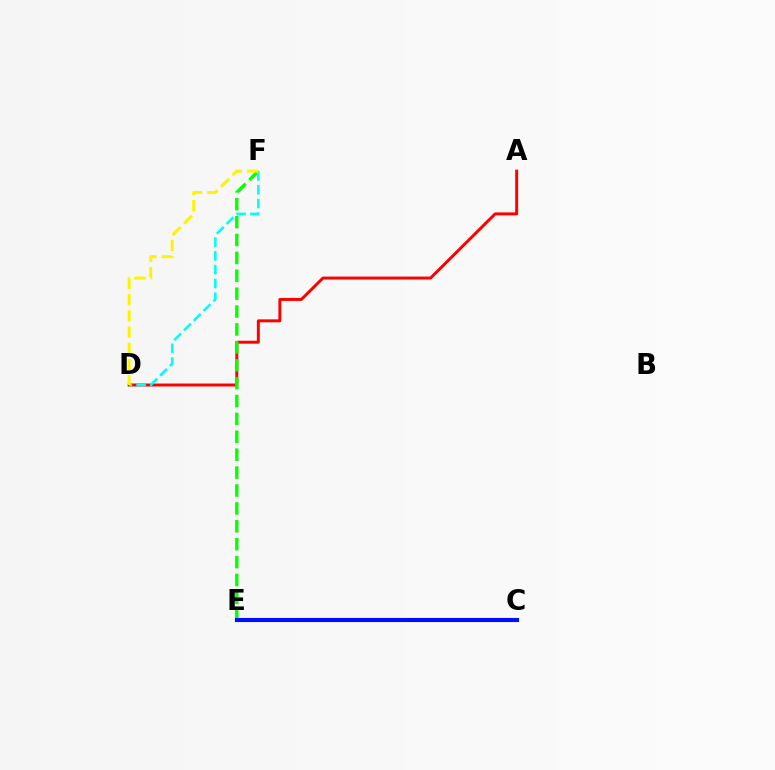{('C', 'E'): [{'color': '#ee00ff', 'line_style': 'solid', 'thickness': 1.98}, {'color': '#0010ff', 'line_style': 'solid', 'thickness': 2.97}], ('A', 'D'): [{'color': '#ff0000', 'line_style': 'solid', 'thickness': 2.13}], ('E', 'F'): [{'color': '#08ff00', 'line_style': 'dashed', 'thickness': 2.43}], ('D', 'F'): [{'color': '#00fff6', 'line_style': 'dashed', 'thickness': 1.87}, {'color': '#fcf500', 'line_style': 'dashed', 'thickness': 2.2}]}